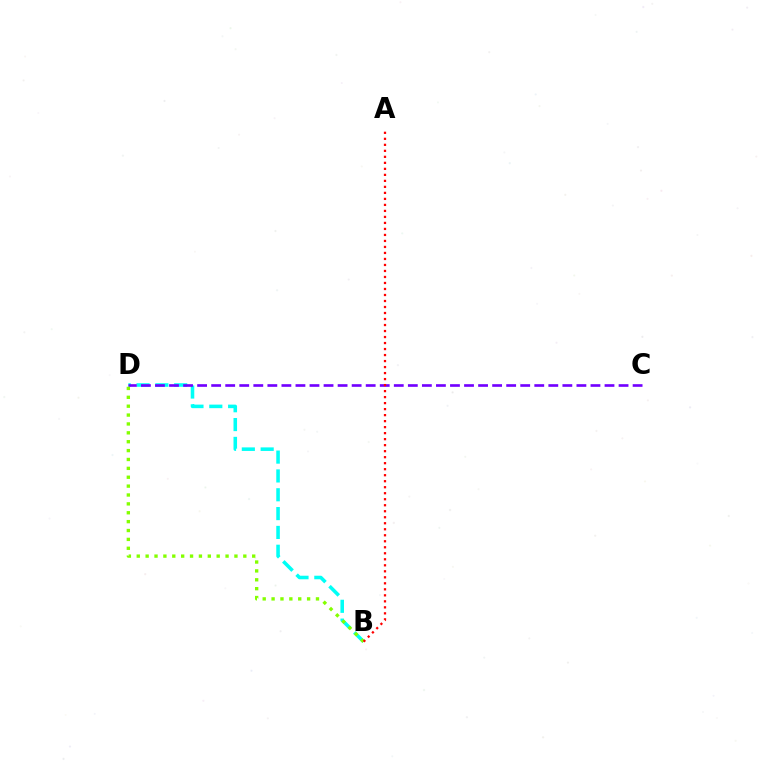{('B', 'D'): [{'color': '#00fff6', 'line_style': 'dashed', 'thickness': 2.56}, {'color': '#84ff00', 'line_style': 'dotted', 'thickness': 2.41}], ('C', 'D'): [{'color': '#7200ff', 'line_style': 'dashed', 'thickness': 1.91}], ('A', 'B'): [{'color': '#ff0000', 'line_style': 'dotted', 'thickness': 1.63}]}